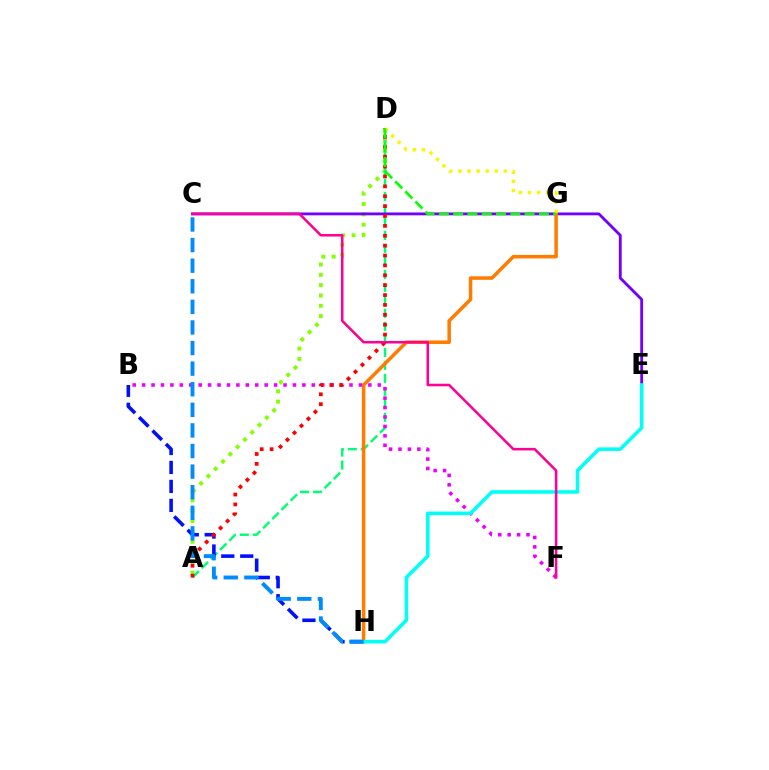{('A', 'D'): [{'color': '#84ff00', 'line_style': 'dotted', 'thickness': 2.81}, {'color': '#00ff74', 'line_style': 'dashed', 'thickness': 1.77}, {'color': '#ff0000', 'line_style': 'dotted', 'thickness': 2.68}], ('B', 'H'): [{'color': '#0010ff', 'line_style': 'dashed', 'thickness': 2.58}], ('C', 'E'): [{'color': '#7200ff', 'line_style': 'solid', 'thickness': 2.05}], ('G', 'H'): [{'color': '#ff7c00', 'line_style': 'solid', 'thickness': 2.53}], ('B', 'F'): [{'color': '#ee00ff', 'line_style': 'dotted', 'thickness': 2.56}], ('E', 'H'): [{'color': '#00fff6', 'line_style': 'solid', 'thickness': 2.57}], ('C', 'H'): [{'color': '#008cff', 'line_style': 'dashed', 'thickness': 2.8}], ('D', 'G'): [{'color': '#fcf500', 'line_style': 'dotted', 'thickness': 2.47}, {'color': '#08ff00', 'line_style': 'dashed', 'thickness': 1.94}], ('C', 'F'): [{'color': '#ff0094', 'line_style': 'solid', 'thickness': 1.83}]}